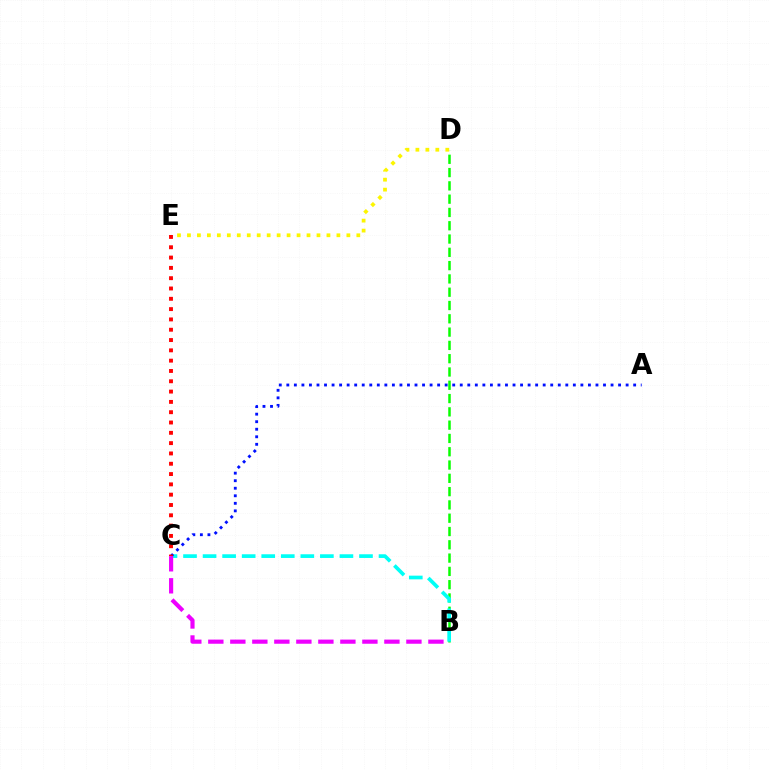{('B', 'D'): [{'color': '#08ff00', 'line_style': 'dashed', 'thickness': 1.81}], ('B', 'C'): [{'color': '#00fff6', 'line_style': 'dashed', 'thickness': 2.66}, {'color': '#ee00ff', 'line_style': 'dashed', 'thickness': 2.99}], ('D', 'E'): [{'color': '#fcf500', 'line_style': 'dotted', 'thickness': 2.71}], ('A', 'C'): [{'color': '#0010ff', 'line_style': 'dotted', 'thickness': 2.05}], ('C', 'E'): [{'color': '#ff0000', 'line_style': 'dotted', 'thickness': 2.8}]}